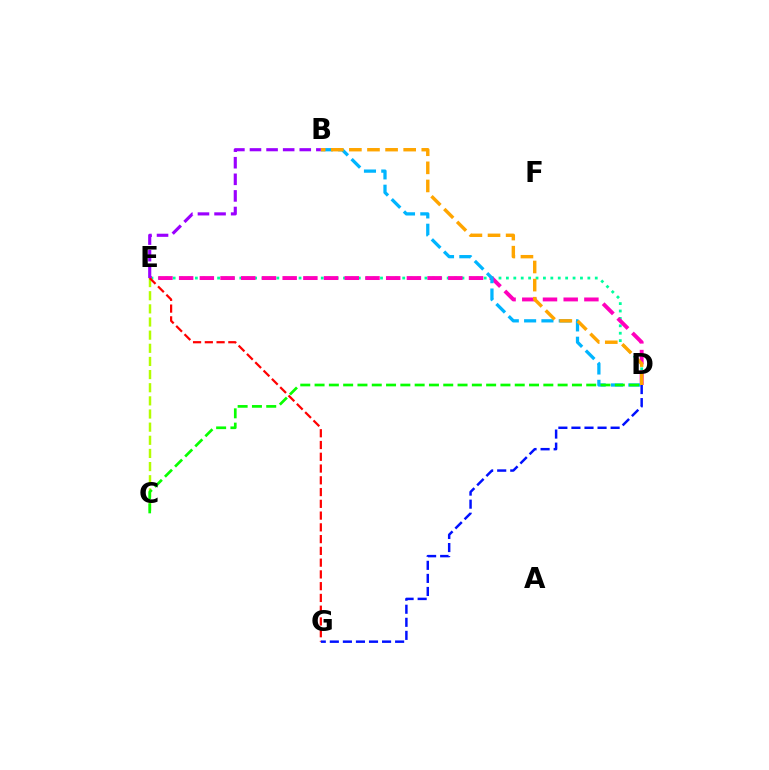{('D', 'E'): [{'color': '#00ff9d', 'line_style': 'dotted', 'thickness': 2.01}, {'color': '#ff00bd', 'line_style': 'dashed', 'thickness': 2.81}], ('B', 'D'): [{'color': '#00b5ff', 'line_style': 'dashed', 'thickness': 2.35}, {'color': '#ffa500', 'line_style': 'dashed', 'thickness': 2.46}], ('C', 'E'): [{'color': '#b3ff00', 'line_style': 'dashed', 'thickness': 1.79}], ('E', 'G'): [{'color': '#ff0000', 'line_style': 'dashed', 'thickness': 1.6}], ('B', 'E'): [{'color': '#9b00ff', 'line_style': 'dashed', 'thickness': 2.25}], ('C', 'D'): [{'color': '#08ff00', 'line_style': 'dashed', 'thickness': 1.94}], ('D', 'G'): [{'color': '#0010ff', 'line_style': 'dashed', 'thickness': 1.77}]}